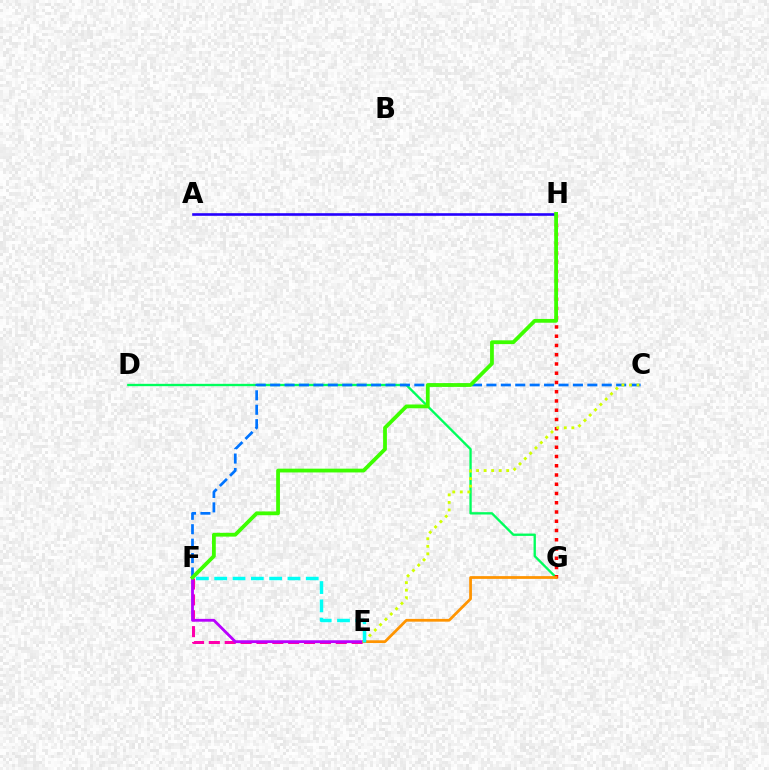{('D', 'G'): [{'color': '#00ff5c', 'line_style': 'solid', 'thickness': 1.69}], ('A', 'H'): [{'color': '#2500ff', 'line_style': 'solid', 'thickness': 1.88}], ('C', 'F'): [{'color': '#0074ff', 'line_style': 'dashed', 'thickness': 1.96}], ('E', 'F'): [{'color': '#ff00ac', 'line_style': 'dashed', 'thickness': 2.16}, {'color': '#b900ff', 'line_style': 'solid', 'thickness': 2.03}, {'color': '#00fff6', 'line_style': 'dashed', 'thickness': 2.49}], ('G', 'H'): [{'color': '#ff0000', 'line_style': 'dotted', 'thickness': 2.51}], ('C', 'E'): [{'color': '#d1ff00', 'line_style': 'dotted', 'thickness': 2.05}], ('E', 'G'): [{'color': '#ff9400', 'line_style': 'solid', 'thickness': 1.99}], ('F', 'H'): [{'color': '#3dff00', 'line_style': 'solid', 'thickness': 2.72}]}